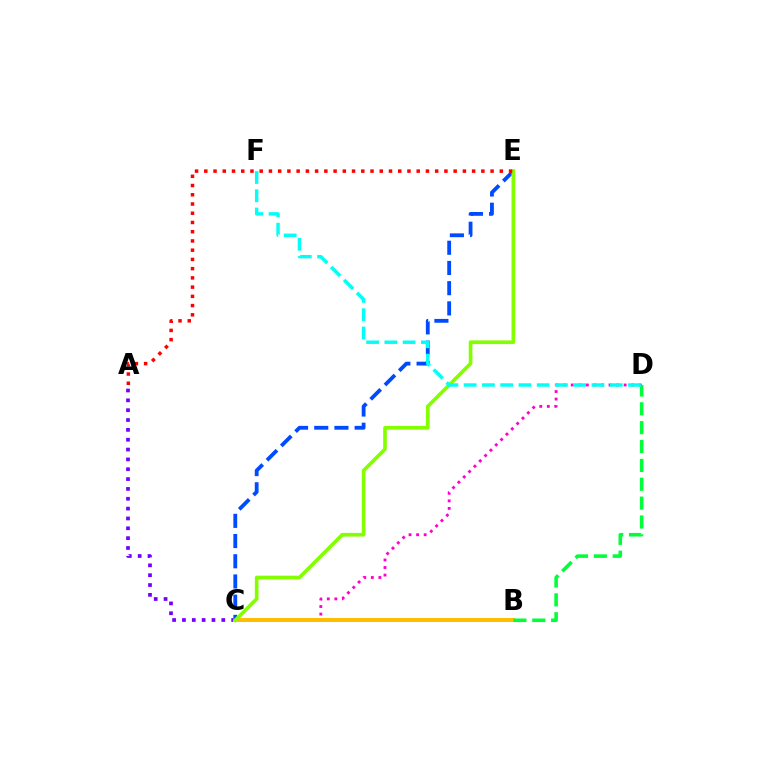{('A', 'C'): [{'color': '#7200ff', 'line_style': 'dotted', 'thickness': 2.67}], ('C', 'D'): [{'color': '#ff00cf', 'line_style': 'dotted', 'thickness': 2.05}], ('B', 'C'): [{'color': '#ffbd00', 'line_style': 'solid', 'thickness': 2.89}], ('B', 'D'): [{'color': '#00ff39', 'line_style': 'dashed', 'thickness': 2.56}], ('C', 'E'): [{'color': '#004bff', 'line_style': 'dashed', 'thickness': 2.74}, {'color': '#84ff00', 'line_style': 'solid', 'thickness': 2.64}], ('D', 'F'): [{'color': '#00fff6', 'line_style': 'dashed', 'thickness': 2.48}], ('A', 'E'): [{'color': '#ff0000', 'line_style': 'dotted', 'thickness': 2.51}]}